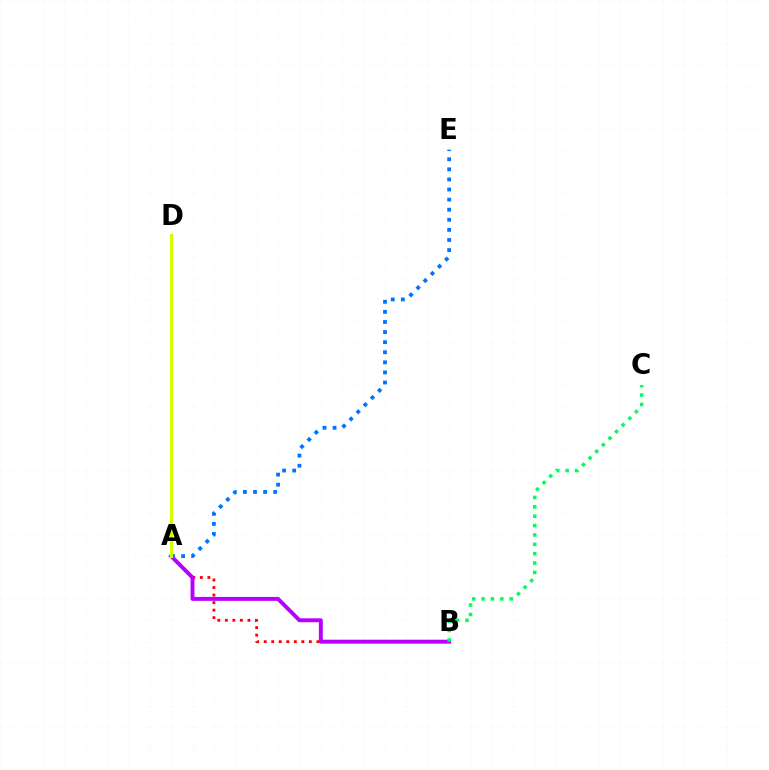{('A', 'B'): [{'color': '#ff0000', 'line_style': 'dotted', 'thickness': 2.05}, {'color': '#b900ff', 'line_style': 'solid', 'thickness': 2.83}], ('B', 'C'): [{'color': '#00ff5c', 'line_style': 'dotted', 'thickness': 2.54}], ('A', 'E'): [{'color': '#0074ff', 'line_style': 'dotted', 'thickness': 2.74}], ('A', 'D'): [{'color': '#d1ff00', 'line_style': 'solid', 'thickness': 2.21}]}